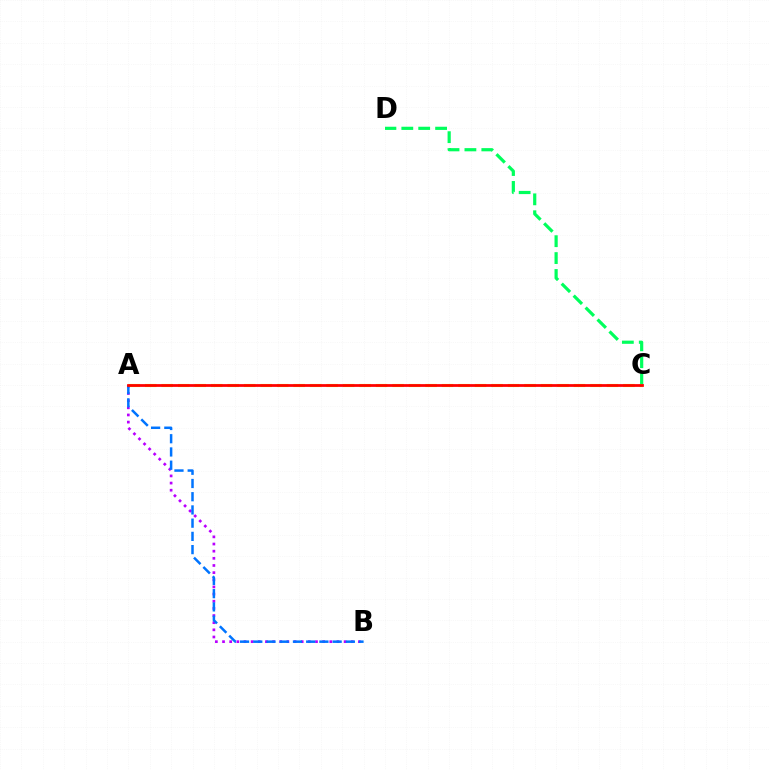{('A', 'B'): [{'color': '#b900ff', 'line_style': 'dotted', 'thickness': 1.94}, {'color': '#0074ff', 'line_style': 'dashed', 'thickness': 1.8}], ('C', 'D'): [{'color': '#00ff5c', 'line_style': 'dashed', 'thickness': 2.3}], ('A', 'C'): [{'color': '#d1ff00', 'line_style': 'dashed', 'thickness': 2.24}, {'color': '#ff0000', 'line_style': 'solid', 'thickness': 1.98}]}